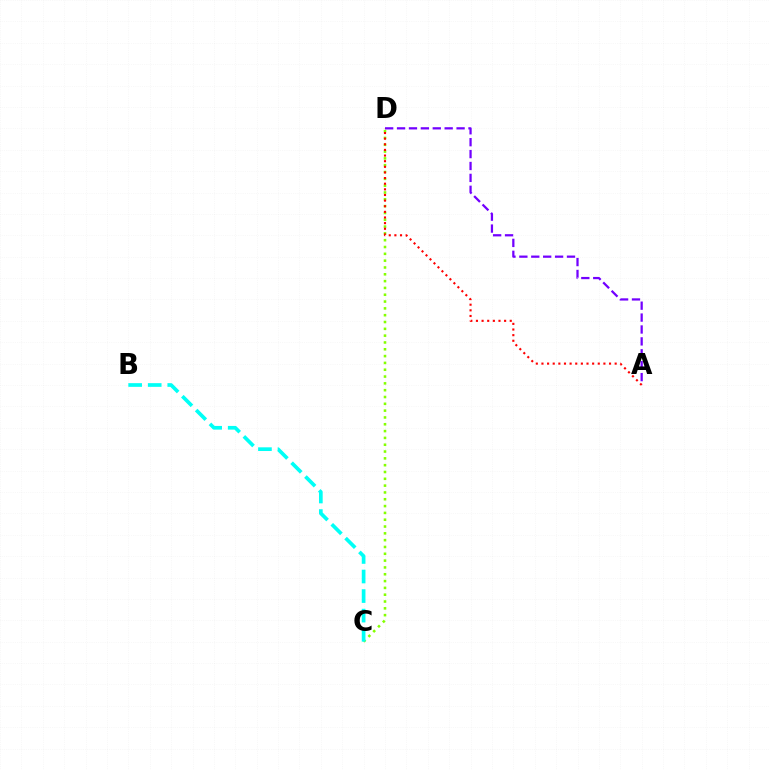{('C', 'D'): [{'color': '#84ff00', 'line_style': 'dotted', 'thickness': 1.85}], ('B', 'C'): [{'color': '#00fff6', 'line_style': 'dashed', 'thickness': 2.66}], ('A', 'D'): [{'color': '#7200ff', 'line_style': 'dashed', 'thickness': 1.62}, {'color': '#ff0000', 'line_style': 'dotted', 'thickness': 1.53}]}